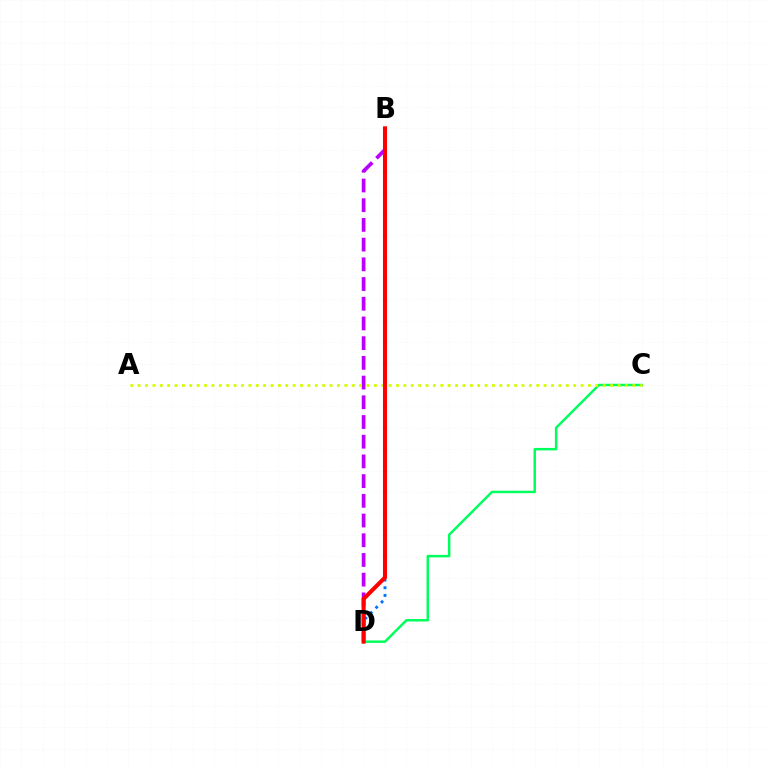{('B', 'D'): [{'color': '#0074ff', 'line_style': 'dotted', 'thickness': 2.08}, {'color': '#b900ff', 'line_style': 'dashed', 'thickness': 2.68}, {'color': '#ff0000', 'line_style': 'solid', 'thickness': 2.92}], ('C', 'D'): [{'color': '#00ff5c', 'line_style': 'solid', 'thickness': 1.78}], ('A', 'C'): [{'color': '#d1ff00', 'line_style': 'dotted', 'thickness': 2.01}]}